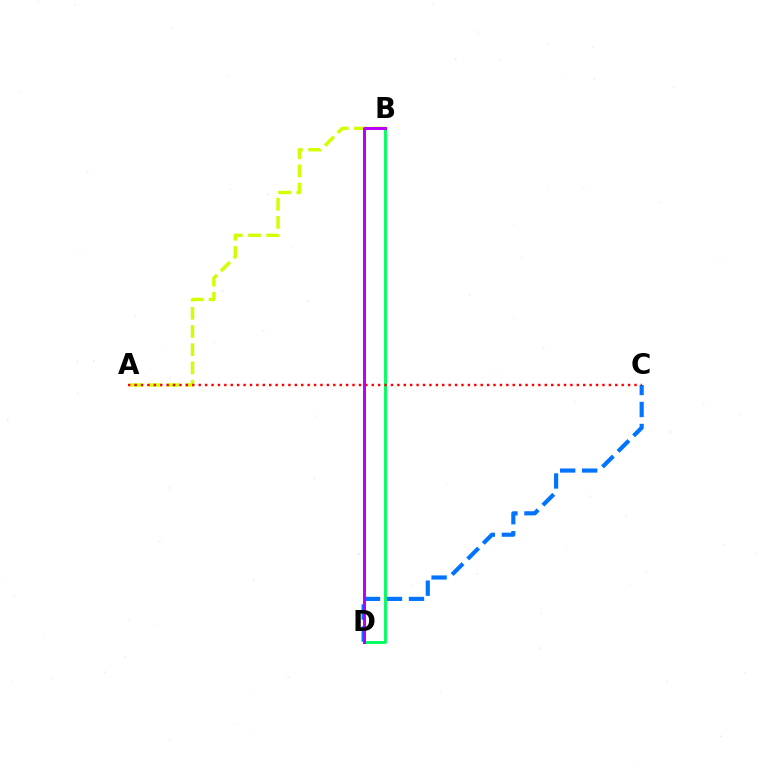{('A', 'B'): [{'color': '#d1ff00', 'line_style': 'dashed', 'thickness': 2.47}], ('B', 'D'): [{'color': '#00ff5c', 'line_style': 'solid', 'thickness': 2.07}, {'color': '#b900ff', 'line_style': 'solid', 'thickness': 2.15}], ('C', 'D'): [{'color': '#0074ff', 'line_style': 'dashed', 'thickness': 2.99}], ('A', 'C'): [{'color': '#ff0000', 'line_style': 'dotted', 'thickness': 1.74}]}